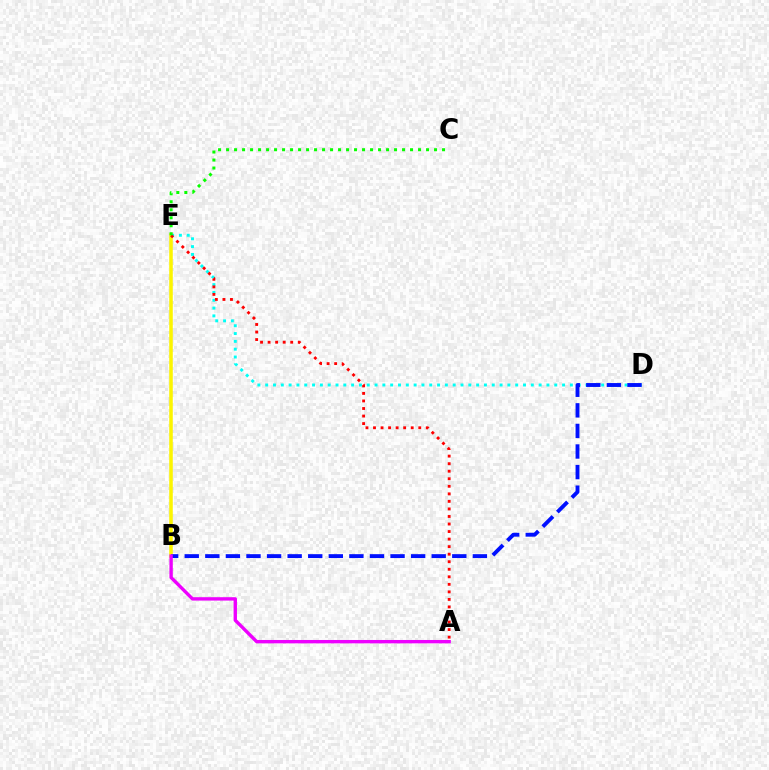{('B', 'E'): [{'color': '#fcf500', 'line_style': 'solid', 'thickness': 2.55}], ('D', 'E'): [{'color': '#00fff6', 'line_style': 'dotted', 'thickness': 2.12}], ('B', 'D'): [{'color': '#0010ff', 'line_style': 'dashed', 'thickness': 2.8}], ('A', 'B'): [{'color': '#ee00ff', 'line_style': 'solid', 'thickness': 2.43}], ('A', 'E'): [{'color': '#ff0000', 'line_style': 'dotted', 'thickness': 2.05}], ('C', 'E'): [{'color': '#08ff00', 'line_style': 'dotted', 'thickness': 2.17}]}